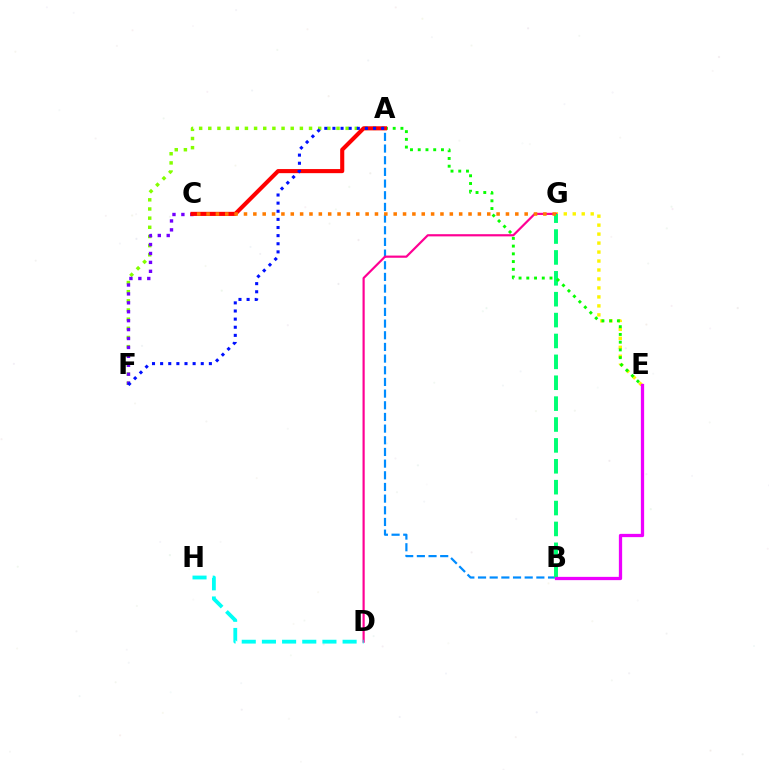{('E', 'G'): [{'color': '#fcf500', 'line_style': 'dotted', 'thickness': 2.44}], ('A', 'B'): [{'color': '#008cff', 'line_style': 'dashed', 'thickness': 1.59}], ('D', 'G'): [{'color': '#ff0094', 'line_style': 'solid', 'thickness': 1.57}], ('B', 'G'): [{'color': '#00ff74', 'line_style': 'dashed', 'thickness': 2.84}], ('A', 'F'): [{'color': '#84ff00', 'line_style': 'dotted', 'thickness': 2.49}, {'color': '#0010ff', 'line_style': 'dotted', 'thickness': 2.21}], ('C', 'F'): [{'color': '#7200ff', 'line_style': 'dotted', 'thickness': 2.42}], ('B', 'E'): [{'color': '#ee00ff', 'line_style': 'solid', 'thickness': 2.35}], ('A', 'E'): [{'color': '#08ff00', 'line_style': 'dotted', 'thickness': 2.1}], ('A', 'C'): [{'color': '#ff0000', 'line_style': 'solid', 'thickness': 2.95}], ('D', 'H'): [{'color': '#00fff6', 'line_style': 'dashed', 'thickness': 2.74}], ('C', 'G'): [{'color': '#ff7c00', 'line_style': 'dotted', 'thickness': 2.54}]}